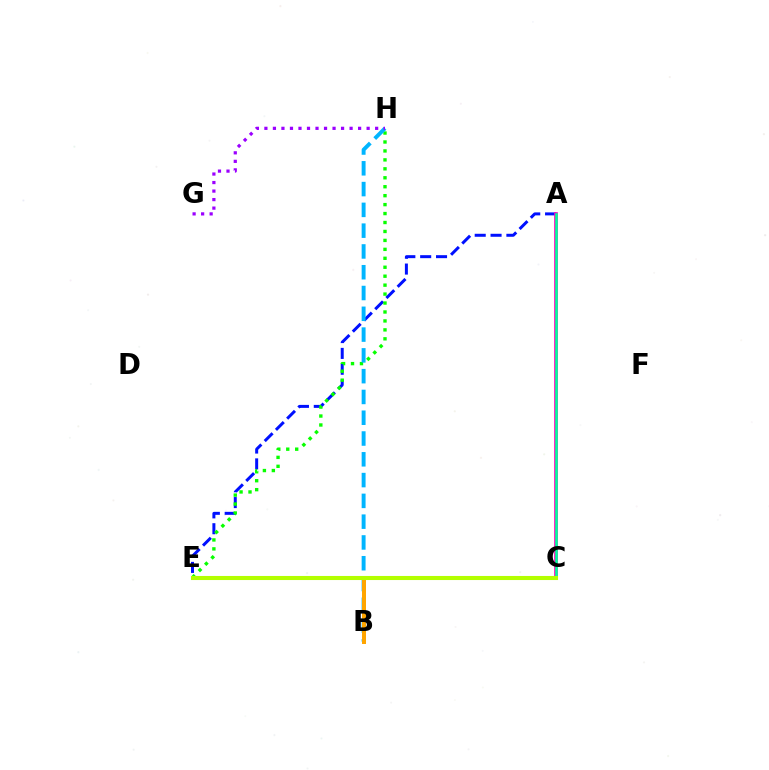{('A', 'E'): [{'color': '#0010ff', 'line_style': 'dashed', 'thickness': 2.15}], ('A', 'C'): [{'color': '#ff00bd', 'line_style': 'solid', 'thickness': 2.66}, {'color': '#00ff9d', 'line_style': 'solid', 'thickness': 1.86}], ('E', 'H'): [{'color': '#08ff00', 'line_style': 'dotted', 'thickness': 2.43}], ('B', 'H'): [{'color': '#00b5ff', 'line_style': 'dashed', 'thickness': 2.82}], ('C', 'E'): [{'color': '#ff0000', 'line_style': 'solid', 'thickness': 2.59}, {'color': '#b3ff00', 'line_style': 'solid', 'thickness': 2.94}], ('B', 'C'): [{'color': '#ffa500', 'line_style': 'solid', 'thickness': 2.87}], ('G', 'H'): [{'color': '#9b00ff', 'line_style': 'dotted', 'thickness': 2.31}]}